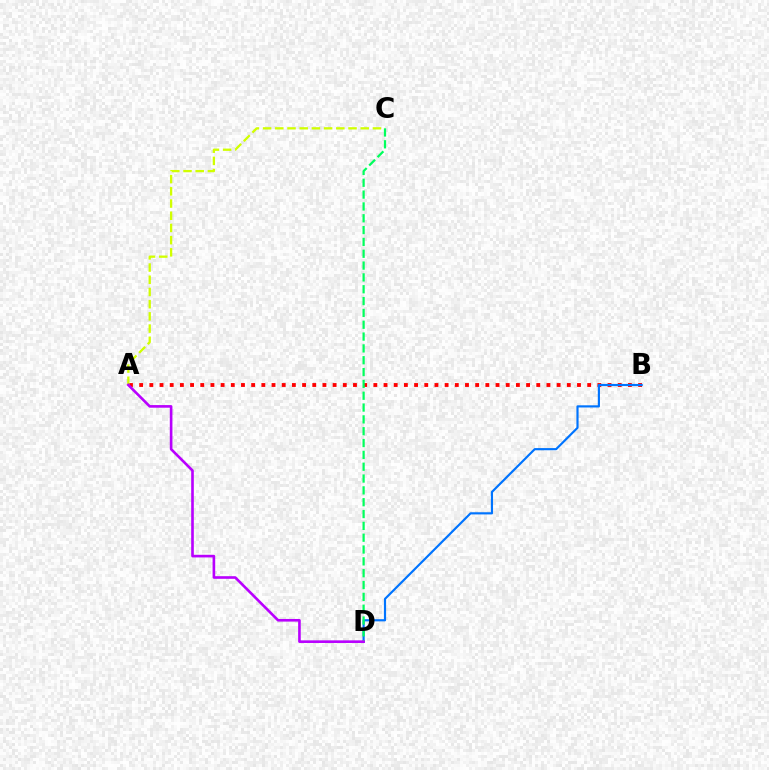{('A', 'B'): [{'color': '#ff0000', 'line_style': 'dotted', 'thickness': 2.77}], ('A', 'C'): [{'color': '#d1ff00', 'line_style': 'dashed', 'thickness': 1.66}], ('B', 'D'): [{'color': '#0074ff', 'line_style': 'solid', 'thickness': 1.56}], ('C', 'D'): [{'color': '#00ff5c', 'line_style': 'dashed', 'thickness': 1.61}], ('A', 'D'): [{'color': '#b900ff', 'line_style': 'solid', 'thickness': 1.89}]}